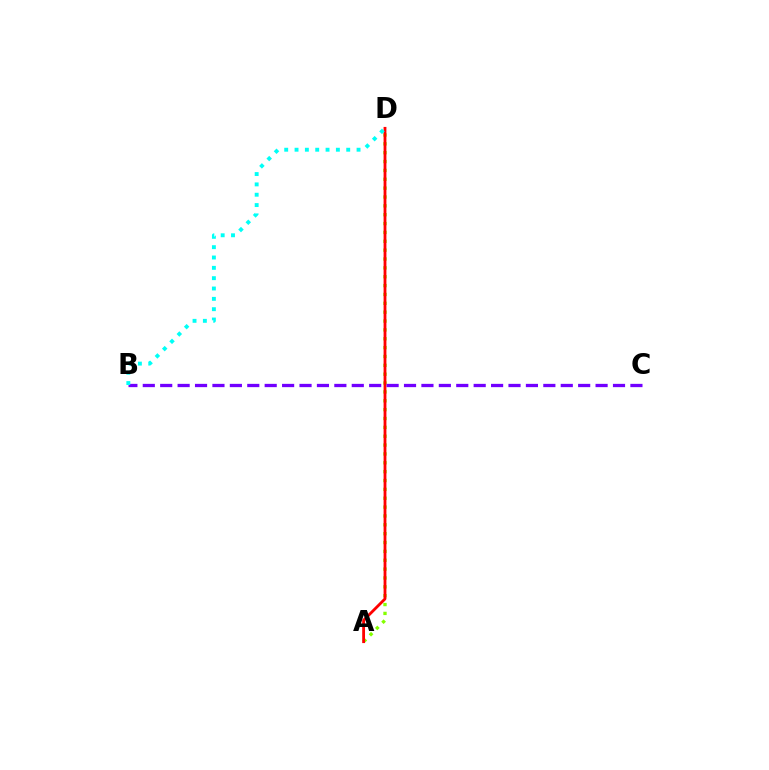{('A', 'D'): [{'color': '#84ff00', 'line_style': 'dotted', 'thickness': 2.41}, {'color': '#ff0000', 'line_style': 'solid', 'thickness': 2.03}], ('B', 'C'): [{'color': '#7200ff', 'line_style': 'dashed', 'thickness': 2.37}], ('B', 'D'): [{'color': '#00fff6', 'line_style': 'dotted', 'thickness': 2.81}]}